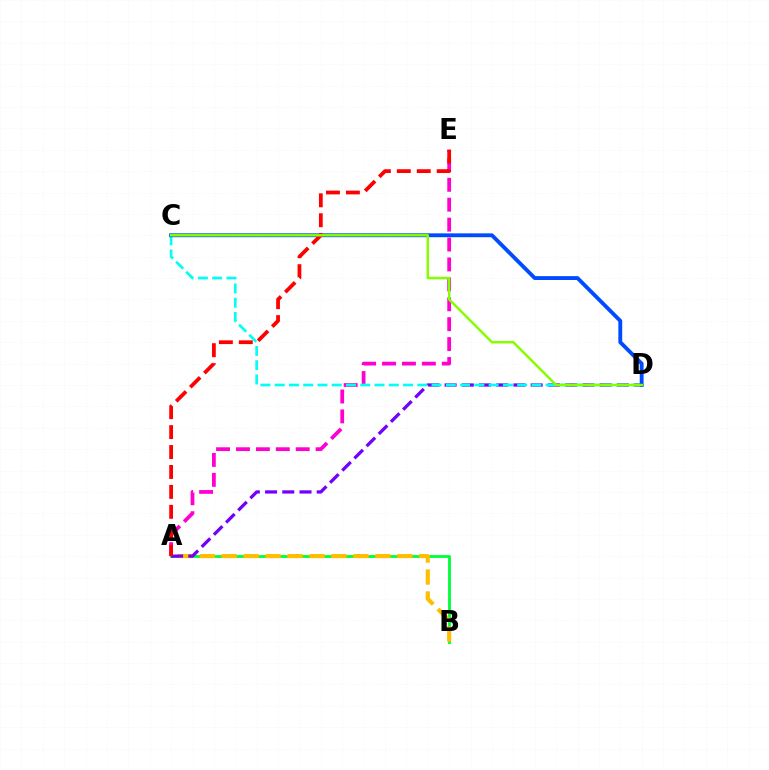{('A', 'B'): [{'color': '#00ff39', 'line_style': 'solid', 'thickness': 2.04}, {'color': '#ffbd00', 'line_style': 'dashed', 'thickness': 2.98}], ('A', 'E'): [{'color': '#ff00cf', 'line_style': 'dashed', 'thickness': 2.71}, {'color': '#ff0000', 'line_style': 'dashed', 'thickness': 2.71}], ('A', 'D'): [{'color': '#7200ff', 'line_style': 'dashed', 'thickness': 2.34}], ('C', 'D'): [{'color': '#00fff6', 'line_style': 'dashed', 'thickness': 1.94}, {'color': '#004bff', 'line_style': 'solid', 'thickness': 2.78}, {'color': '#84ff00', 'line_style': 'solid', 'thickness': 1.8}]}